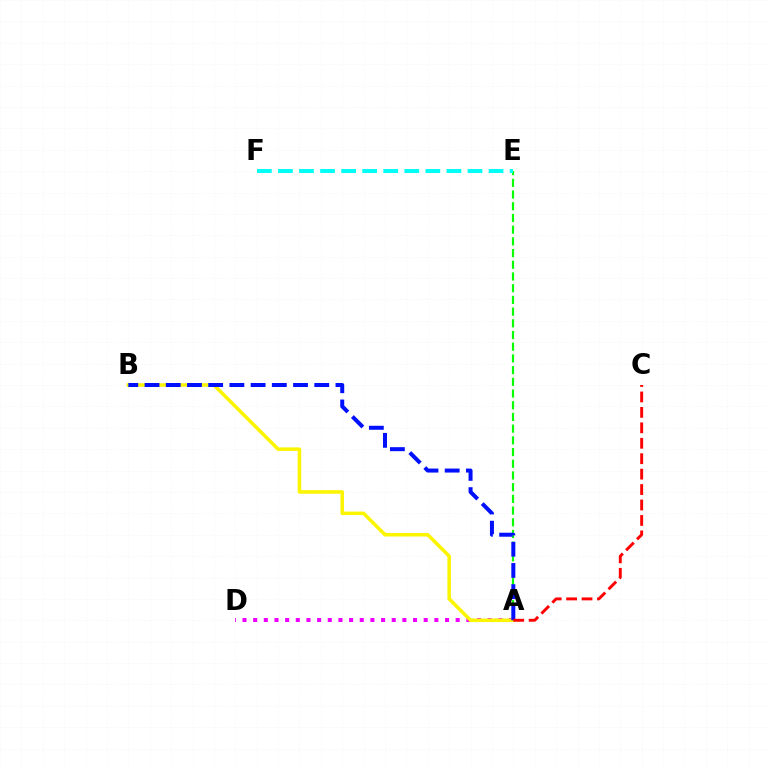{('A', 'E'): [{'color': '#08ff00', 'line_style': 'dashed', 'thickness': 1.59}], ('A', 'D'): [{'color': '#ee00ff', 'line_style': 'dotted', 'thickness': 2.9}], ('A', 'B'): [{'color': '#fcf500', 'line_style': 'solid', 'thickness': 2.53}, {'color': '#0010ff', 'line_style': 'dashed', 'thickness': 2.88}], ('E', 'F'): [{'color': '#00fff6', 'line_style': 'dashed', 'thickness': 2.86}], ('A', 'C'): [{'color': '#ff0000', 'line_style': 'dashed', 'thickness': 2.1}]}